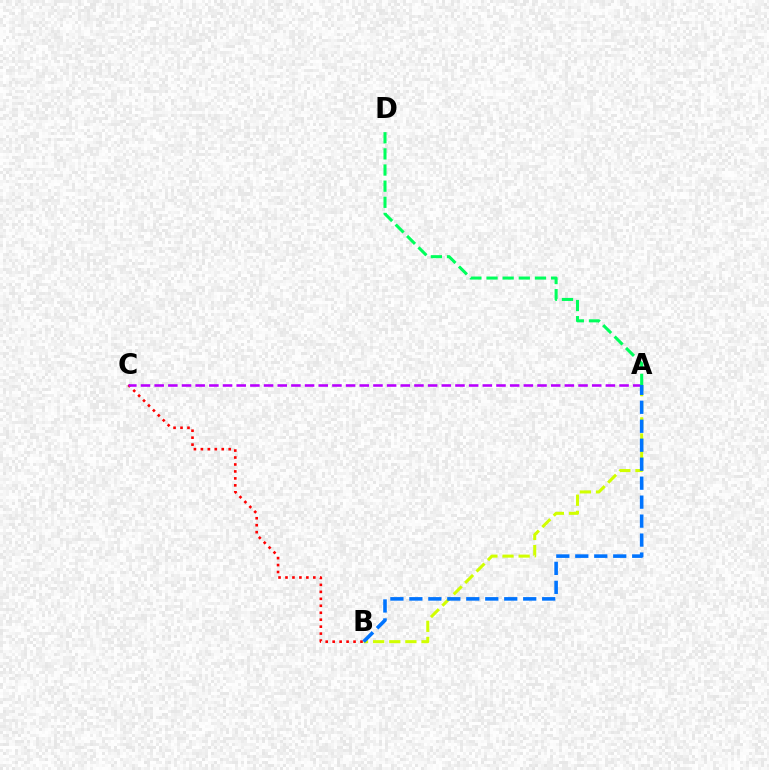{('B', 'C'): [{'color': '#ff0000', 'line_style': 'dotted', 'thickness': 1.89}], ('A', 'B'): [{'color': '#d1ff00', 'line_style': 'dashed', 'thickness': 2.19}, {'color': '#0074ff', 'line_style': 'dashed', 'thickness': 2.58}], ('A', 'C'): [{'color': '#b900ff', 'line_style': 'dashed', 'thickness': 1.86}], ('A', 'D'): [{'color': '#00ff5c', 'line_style': 'dashed', 'thickness': 2.19}]}